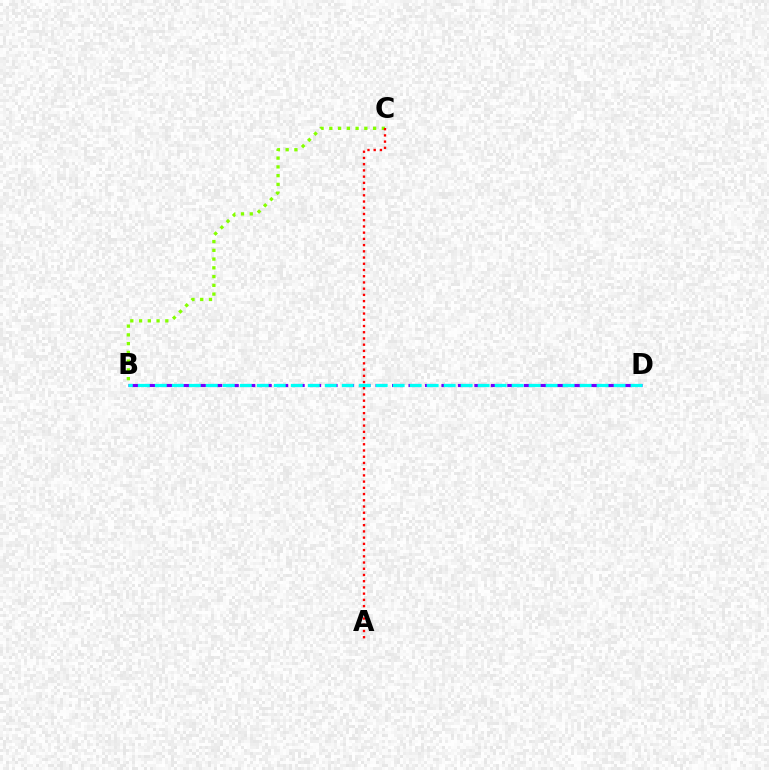{('B', 'C'): [{'color': '#84ff00', 'line_style': 'dotted', 'thickness': 2.38}], ('B', 'D'): [{'color': '#7200ff', 'line_style': 'dashed', 'thickness': 2.24}, {'color': '#00fff6', 'line_style': 'dashed', 'thickness': 2.31}], ('A', 'C'): [{'color': '#ff0000', 'line_style': 'dotted', 'thickness': 1.69}]}